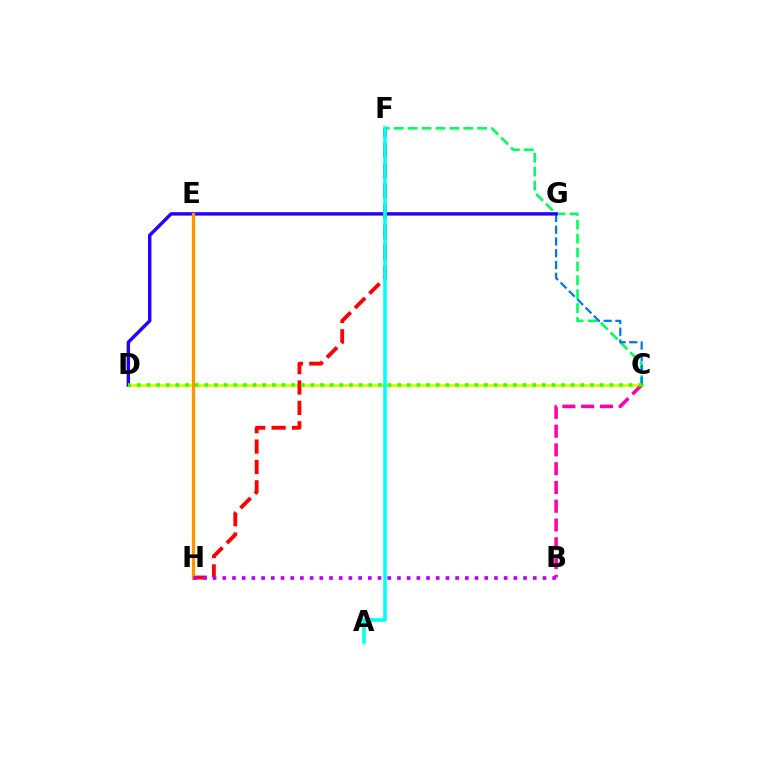{('C', 'D'): [{'color': '#d1ff00', 'line_style': 'solid', 'thickness': 2.07}, {'color': '#3dff00', 'line_style': 'dotted', 'thickness': 2.62}], ('C', 'F'): [{'color': '#00ff5c', 'line_style': 'dashed', 'thickness': 1.89}], ('B', 'C'): [{'color': '#ff00ac', 'line_style': 'dashed', 'thickness': 2.55}], ('C', 'G'): [{'color': '#0074ff', 'line_style': 'dashed', 'thickness': 1.6}], ('D', 'G'): [{'color': '#2500ff', 'line_style': 'solid', 'thickness': 2.46}], ('F', 'H'): [{'color': '#ff0000', 'line_style': 'dashed', 'thickness': 2.77}], ('A', 'F'): [{'color': '#00fff6', 'line_style': 'solid', 'thickness': 2.58}], ('E', 'H'): [{'color': '#ff9400', 'line_style': 'solid', 'thickness': 2.35}], ('B', 'H'): [{'color': '#b900ff', 'line_style': 'dotted', 'thickness': 2.64}]}